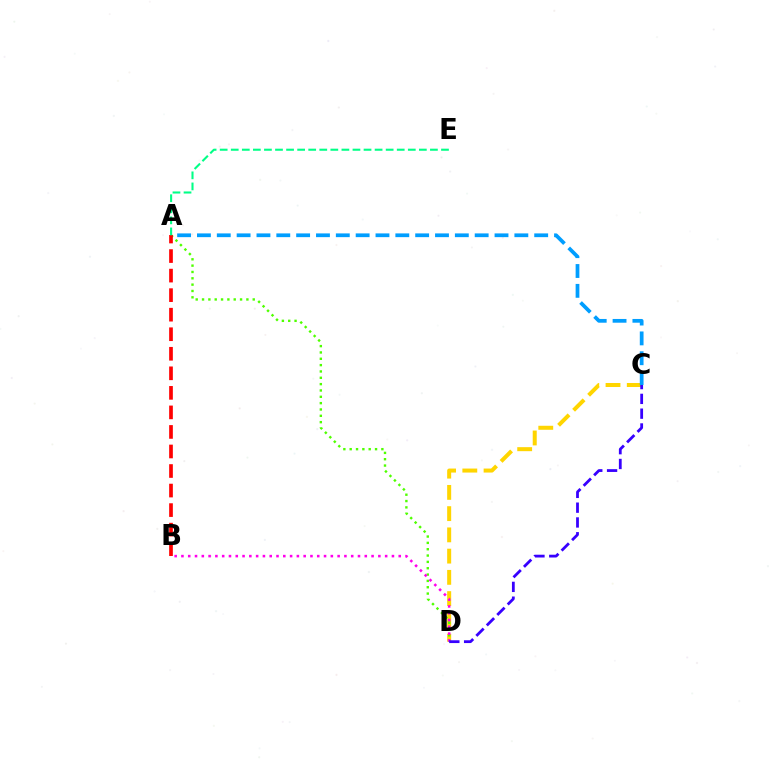{('C', 'D'): [{'color': '#ffd500', 'line_style': 'dashed', 'thickness': 2.89}, {'color': '#3700ff', 'line_style': 'dashed', 'thickness': 2.01}], ('A', 'C'): [{'color': '#009eff', 'line_style': 'dashed', 'thickness': 2.7}], ('A', 'D'): [{'color': '#4fff00', 'line_style': 'dotted', 'thickness': 1.72}], ('A', 'B'): [{'color': '#ff0000', 'line_style': 'dashed', 'thickness': 2.65}], ('B', 'D'): [{'color': '#ff00ed', 'line_style': 'dotted', 'thickness': 1.84}], ('A', 'E'): [{'color': '#00ff86', 'line_style': 'dashed', 'thickness': 1.5}]}